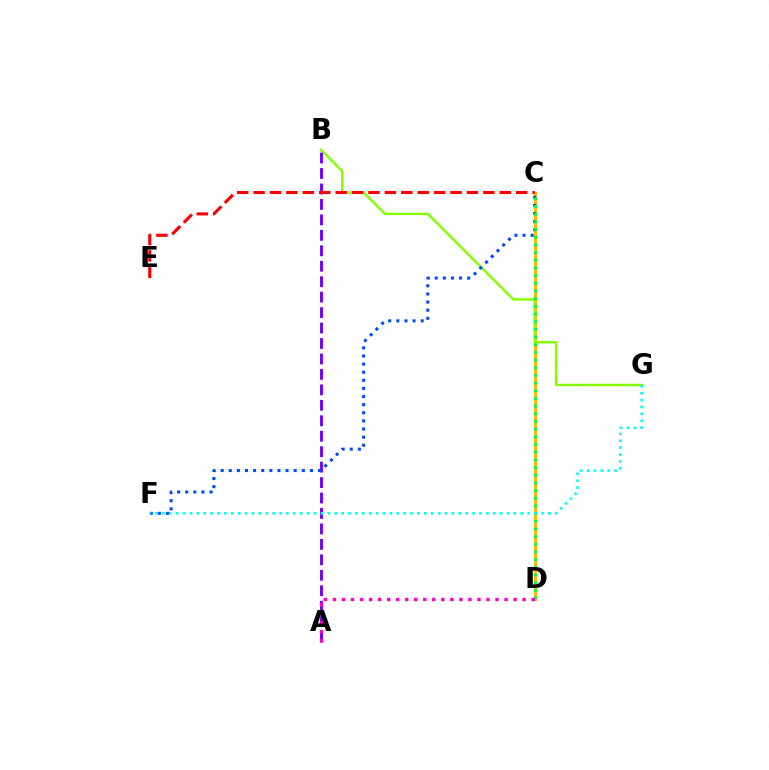{('C', 'D'): [{'color': '#ffbd00', 'line_style': 'solid', 'thickness': 2.15}, {'color': '#00ff39', 'line_style': 'dotted', 'thickness': 2.09}], ('B', 'G'): [{'color': '#84ff00', 'line_style': 'solid', 'thickness': 1.76}], ('A', 'B'): [{'color': '#7200ff', 'line_style': 'dashed', 'thickness': 2.1}], ('C', 'F'): [{'color': '#004bff', 'line_style': 'dotted', 'thickness': 2.21}], ('C', 'E'): [{'color': '#ff0000', 'line_style': 'dashed', 'thickness': 2.23}], ('F', 'G'): [{'color': '#00fff6', 'line_style': 'dotted', 'thickness': 1.87}], ('A', 'D'): [{'color': '#ff00cf', 'line_style': 'dotted', 'thickness': 2.45}]}